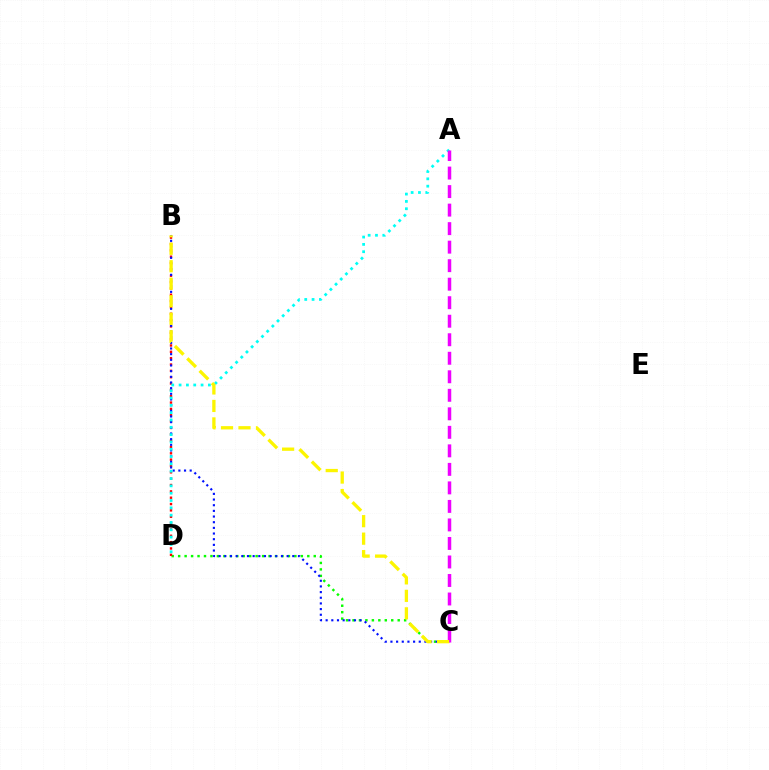{('C', 'D'): [{'color': '#08ff00', 'line_style': 'dotted', 'thickness': 1.75}], ('B', 'D'): [{'color': '#ff0000', 'line_style': 'dotted', 'thickness': 1.72}], ('B', 'C'): [{'color': '#0010ff', 'line_style': 'dotted', 'thickness': 1.54}, {'color': '#fcf500', 'line_style': 'dashed', 'thickness': 2.38}], ('A', 'D'): [{'color': '#00fff6', 'line_style': 'dotted', 'thickness': 1.99}], ('A', 'C'): [{'color': '#ee00ff', 'line_style': 'dashed', 'thickness': 2.52}]}